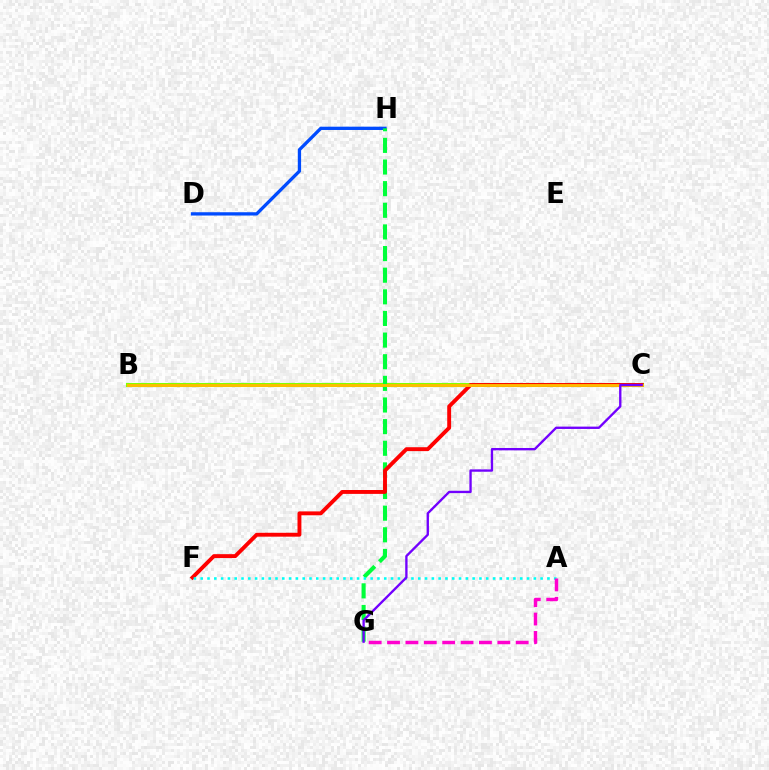{('D', 'H'): [{'color': '#004bff', 'line_style': 'solid', 'thickness': 2.38}], ('B', 'C'): [{'color': '#84ff00', 'line_style': 'solid', 'thickness': 2.94}, {'color': '#ffbd00', 'line_style': 'solid', 'thickness': 2.06}], ('G', 'H'): [{'color': '#00ff39', 'line_style': 'dashed', 'thickness': 2.94}], ('C', 'F'): [{'color': '#ff0000', 'line_style': 'solid', 'thickness': 2.8}], ('A', 'F'): [{'color': '#00fff6', 'line_style': 'dotted', 'thickness': 1.85}], ('C', 'G'): [{'color': '#7200ff', 'line_style': 'solid', 'thickness': 1.69}], ('A', 'G'): [{'color': '#ff00cf', 'line_style': 'dashed', 'thickness': 2.5}]}